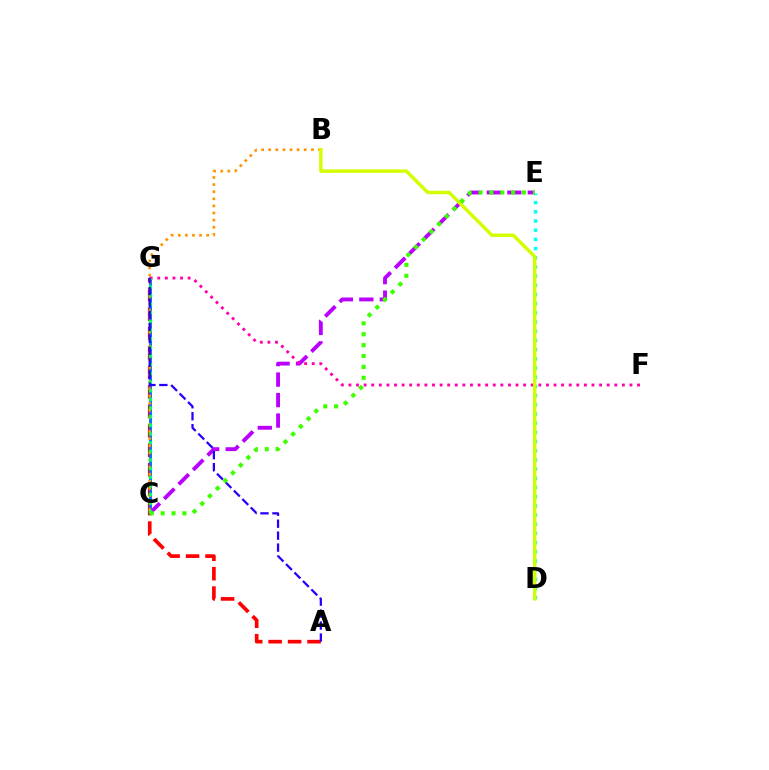{('C', 'E'): [{'color': '#b900ff', 'line_style': 'dashed', 'thickness': 2.78}, {'color': '#3dff00', 'line_style': 'dotted', 'thickness': 2.96}], ('A', 'G'): [{'color': '#ff0000', 'line_style': 'dashed', 'thickness': 2.64}, {'color': '#2500ff', 'line_style': 'dashed', 'thickness': 1.62}], ('C', 'G'): [{'color': '#0074ff', 'line_style': 'solid', 'thickness': 2.1}, {'color': '#00ff5c', 'line_style': 'dotted', 'thickness': 2.35}], ('B', 'C'): [{'color': '#ff9400', 'line_style': 'dotted', 'thickness': 1.93}], ('F', 'G'): [{'color': '#ff00ac', 'line_style': 'dotted', 'thickness': 2.06}], ('D', 'E'): [{'color': '#00fff6', 'line_style': 'dotted', 'thickness': 2.5}], ('B', 'D'): [{'color': '#d1ff00', 'line_style': 'solid', 'thickness': 2.48}]}